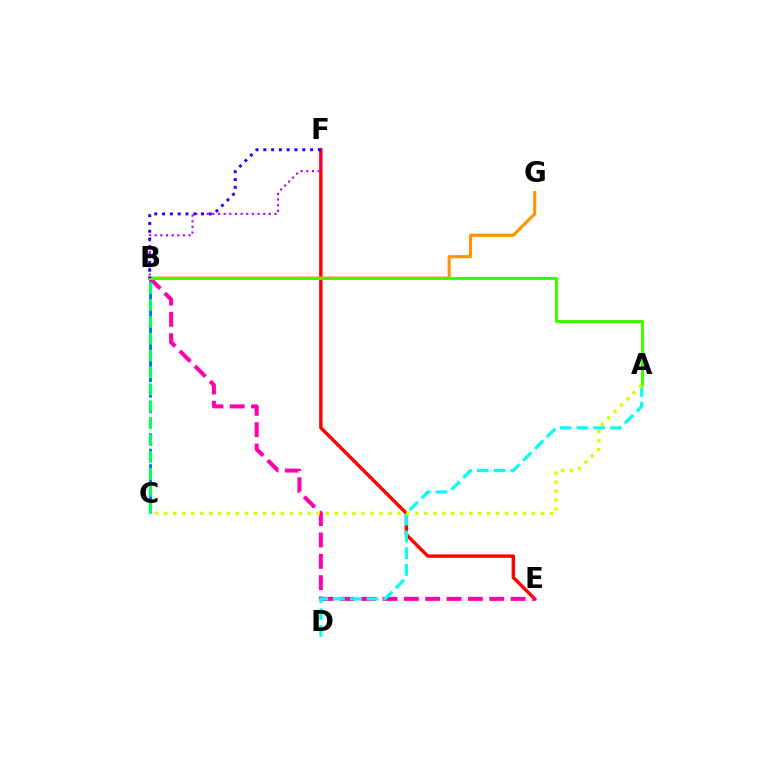{('E', 'F'): [{'color': '#ff0000', 'line_style': 'solid', 'thickness': 2.45}], ('B', 'C'): [{'color': '#0074ff', 'line_style': 'dashed', 'thickness': 2.1}, {'color': '#00ff5c', 'line_style': 'dashed', 'thickness': 2.29}], ('B', 'G'): [{'color': '#ff9400', 'line_style': 'solid', 'thickness': 2.24}], ('B', 'F'): [{'color': '#b900ff', 'line_style': 'dotted', 'thickness': 1.53}, {'color': '#2500ff', 'line_style': 'dotted', 'thickness': 2.12}], ('B', 'E'): [{'color': '#ff00ac', 'line_style': 'dashed', 'thickness': 2.9}], ('A', 'B'): [{'color': '#3dff00', 'line_style': 'solid', 'thickness': 2.22}], ('A', 'D'): [{'color': '#00fff6', 'line_style': 'dashed', 'thickness': 2.28}], ('A', 'C'): [{'color': '#d1ff00', 'line_style': 'dotted', 'thickness': 2.44}]}